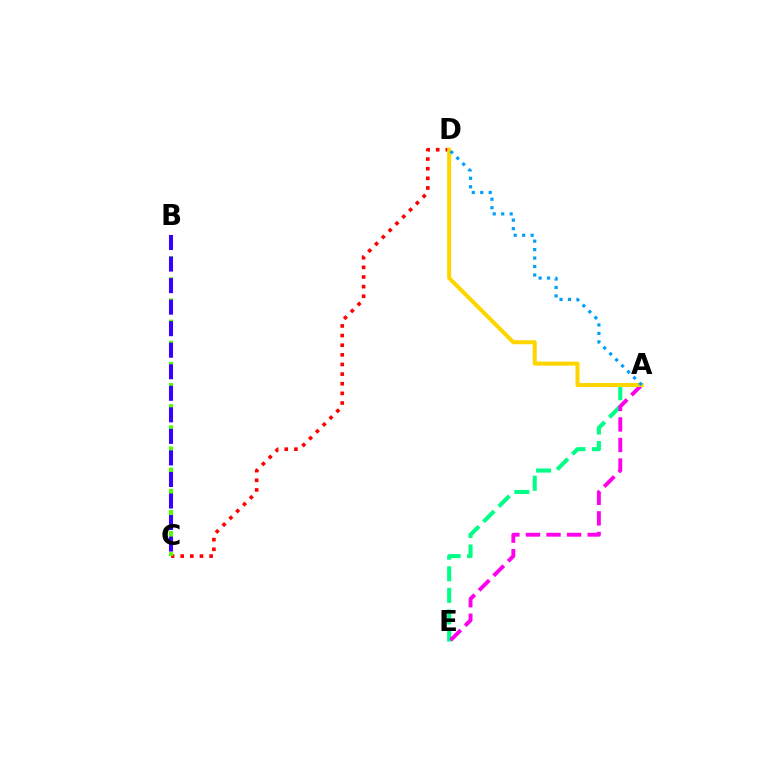{('A', 'E'): [{'color': '#00ff86', 'line_style': 'dashed', 'thickness': 2.93}, {'color': '#ff00ed', 'line_style': 'dashed', 'thickness': 2.79}], ('C', 'D'): [{'color': '#ff0000', 'line_style': 'dotted', 'thickness': 2.62}], ('A', 'D'): [{'color': '#ffd500', 'line_style': 'solid', 'thickness': 2.9}, {'color': '#009eff', 'line_style': 'dotted', 'thickness': 2.3}], ('B', 'C'): [{'color': '#4fff00', 'line_style': 'dashed', 'thickness': 2.87}, {'color': '#3700ff', 'line_style': 'dashed', 'thickness': 2.93}]}